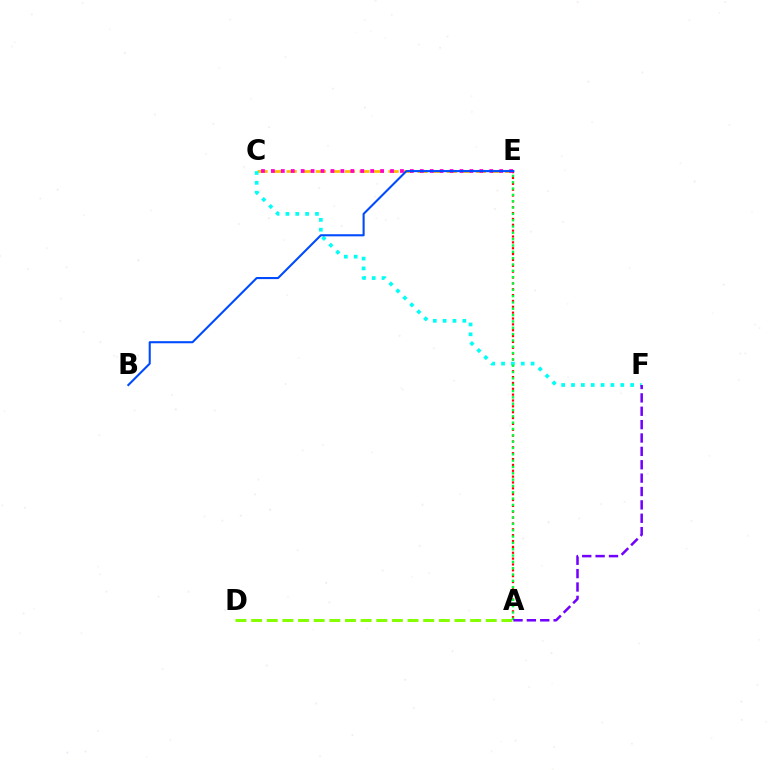{('C', 'E'): [{'color': '#ffbd00', 'line_style': 'dashed', 'thickness': 1.98}, {'color': '#ff00cf', 'line_style': 'dotted', 'thickness': 2.7}], ('A', 'E'): [{'color': '#ff0000', 'line_style': 'dotted', 'thickness': 1.59}, {'color': '#00ff39', 'line_style': 'dotted', 'thickness': 1.72}], ('C', 'F'): [{'color': '#00fff6', 'line_style': 'dotted', 'thickness': 2.68}], ('A', 'D'): [{'color': '#84ff00', 'line_style': 'dashed', 'thickness': 2.13}], ('B', 'E'): [{'color': '#004bff', 'line_style': 'solid', 'thickness': 1.51}], ('A', 'F'): [{'color': '#7200ff', 'line_style': 'dashed', 'thickness': 1.82}]}